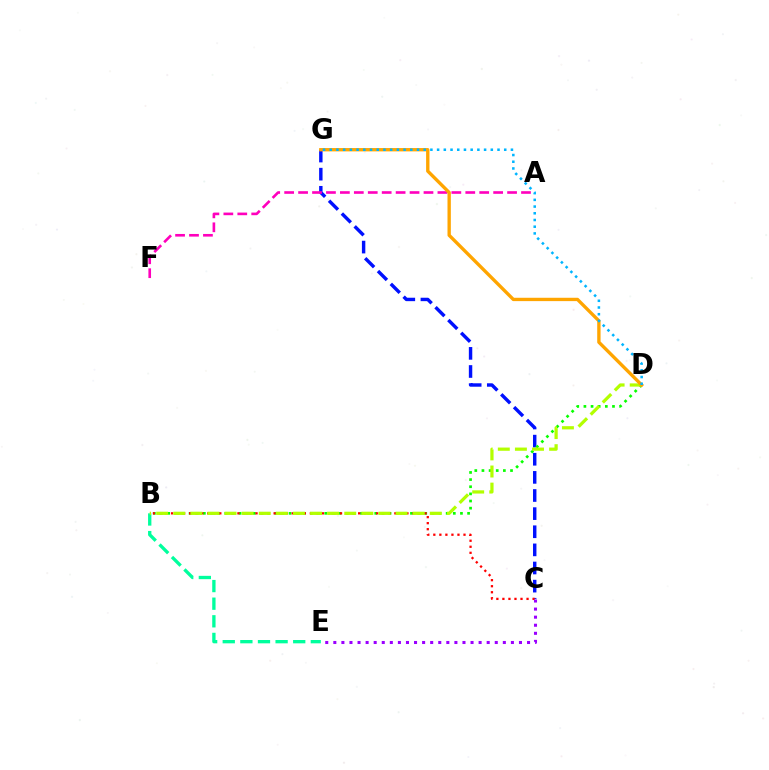{('C', 'G'): [{'color': '#0010ff', 'line_style': 'dashed', 'thickness': 2.46}], ('B', 'E'): [{'color': '#00ff9d', 'line_style': 'dashed', 'thickness': 2.39}], ('A', 'F'): [{'color': '#ff00bd', 'line_style': 'dashed', 'thickness': 1.89}], ('B', 'D'): [{'color': '#08ff00', 'line_style': 'dotted', 'thickness': 1.94}, {'color': '#b3ff00', 'line_style': 'dashed', 'thickness': 2.32}], ('B', 'C'): [{'color': '#ff0000', 'line_style': 'dotted', 'thickness': 1.64}], ('C', 'E'): [{'color': '#9b00ff', 'line_style': 'dotted', 'thickness': 2.19}], ('D', 'G'): [{'color': '#ffa500', 'line_style': 'solid', 'thickness': 2.41}, {'color': '#00b5ff', 'line_style': 'dotted', 'thickness': 1.82}]}